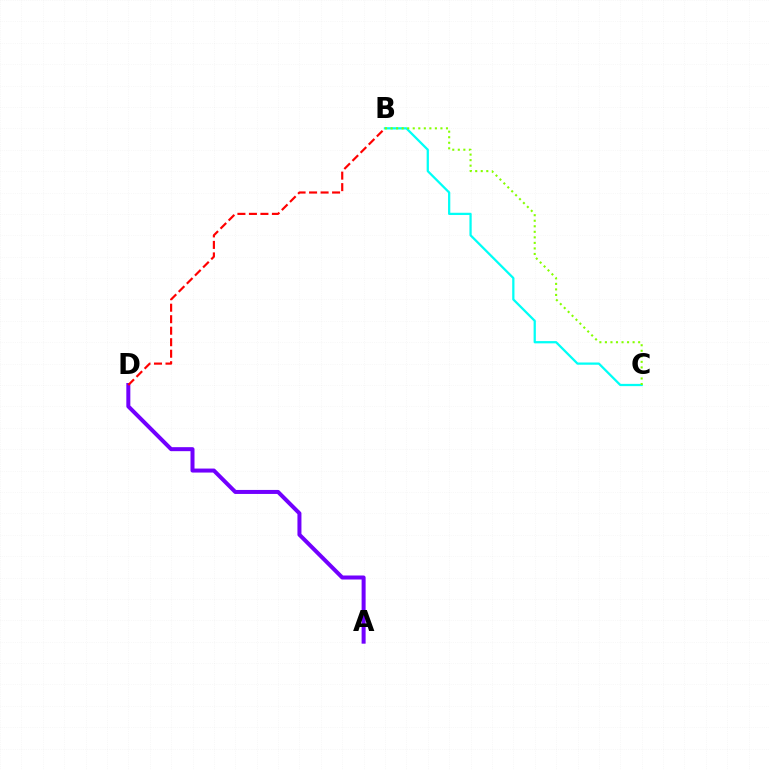{('B', 'C'): [{'color': '#00fff6', 'line_style': 'solid', 'thickness': 1.62}, {'color': '#84ff00', 'line_style': 'dotted', 'thickness': 1.5}], ('A', 'D'): [{'color': '#7200ff', 'line_style': 'solid', 'thickness': 2.88}], ('B', 'D'): [{'color': '#ff0000', 'line_style': 'dashed', 'thickness': 1.56}]}